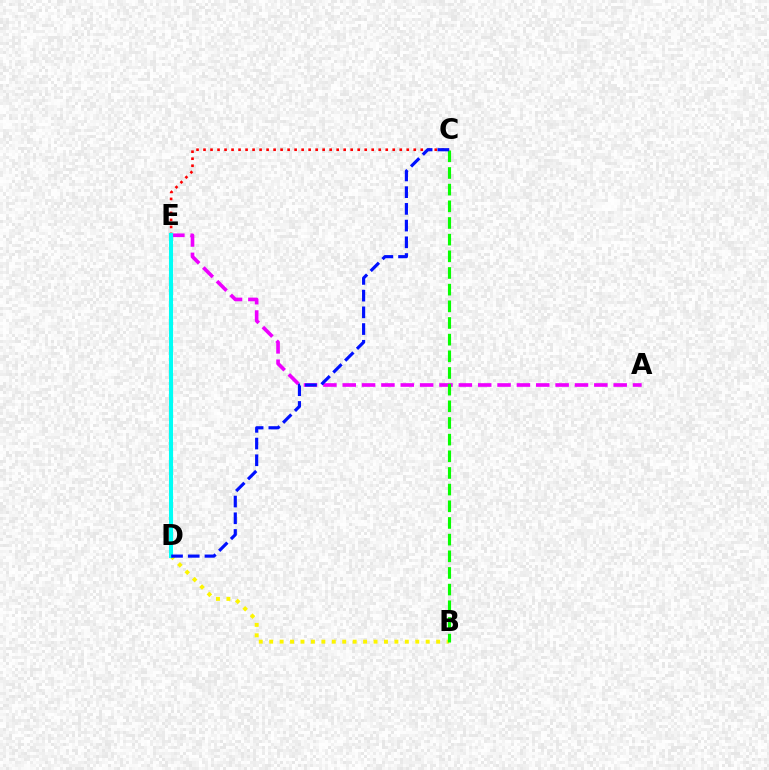{('A', 'E'): [{'color': '#ee00ff', 'line_style': 'dashed', 'thickness': 2.63}], ('B', 'D'): [{'color': '#fcf500', 'line_style': 'dotted', 'thickness': 2.83}], ('C', 'E'): [{'color': '#ff0000', 'line_style': 'dotted', 'thickness': 1.9}], ('B', 'C'): [{'color': '#08ff00', 'line_style': 'dashed', 'thickness': 2.26}], ('D', 'E'): [{'color': '#00fff6', 'line_style': 'solid', 'thickness': 2.94}], ('C', 'D'): [{'color': '#0010ff', 'line_style': 'dashed', 'thickness': 2.27}]}